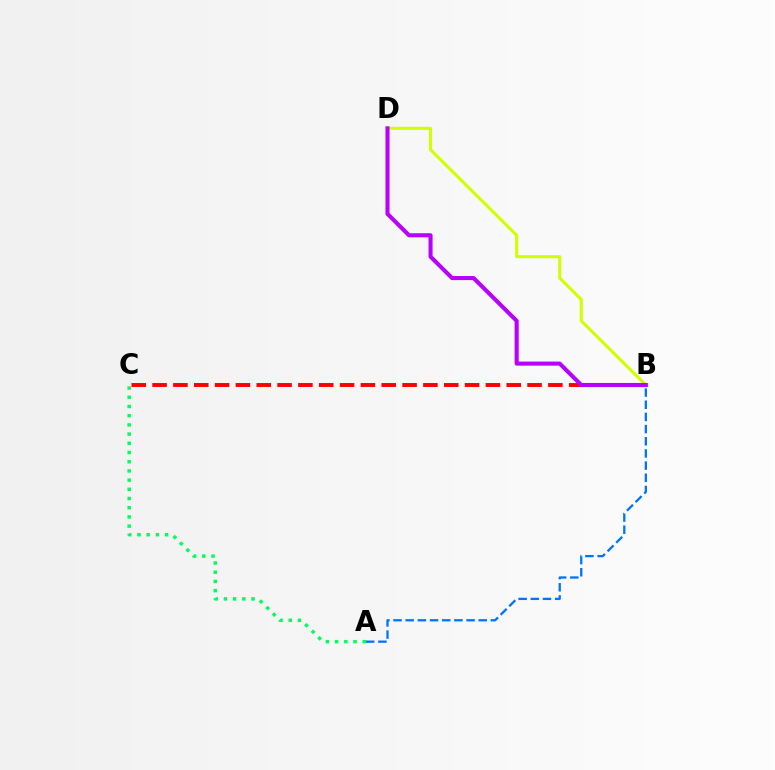{('A', 'C'): [{'color': '#00ff5c', 'line_style': 'dotted', 'thickness': 2.5}], ('A', 'B'): [{'color': '#0074ff', 'line_style': 'dashed', 'thickness': 1.65}], ('B', 'C'): [{'color': '#ff0000', 'line_style': 'dashed', 'thickness': 2.83}], ('B', 'D'): [{'color': '#d1ff00', 'line_style': 'solid', 'thickness': 2.22}, {'color': '#b900ff', 'line_style': 'solid', 'thickness': 2.93}]}